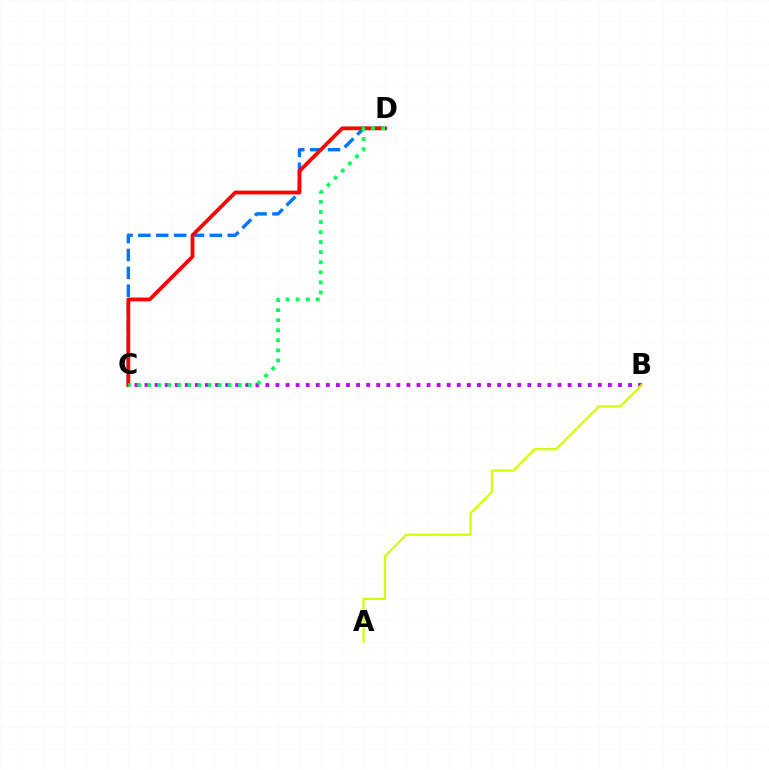{('B', 'C'): [{'color': '#b900ff', 'line_style': 'dotted', 'thickness': 2.74}], ('C', 'D'): [{'color': '#0074ff', 'line_style': 'dashed', 'thickness': 2.43}, {'color': '#ff0000', 'line_style': 'solid', 'thickness': 2.71}, {'color': '#00ff5c', 'line_style': 'dotted', 'thickness': 2.74}], ('A', 'B'): [{'color': '#d1ff00', 'line_style': 'solid', 'thickness': 1.62}]}